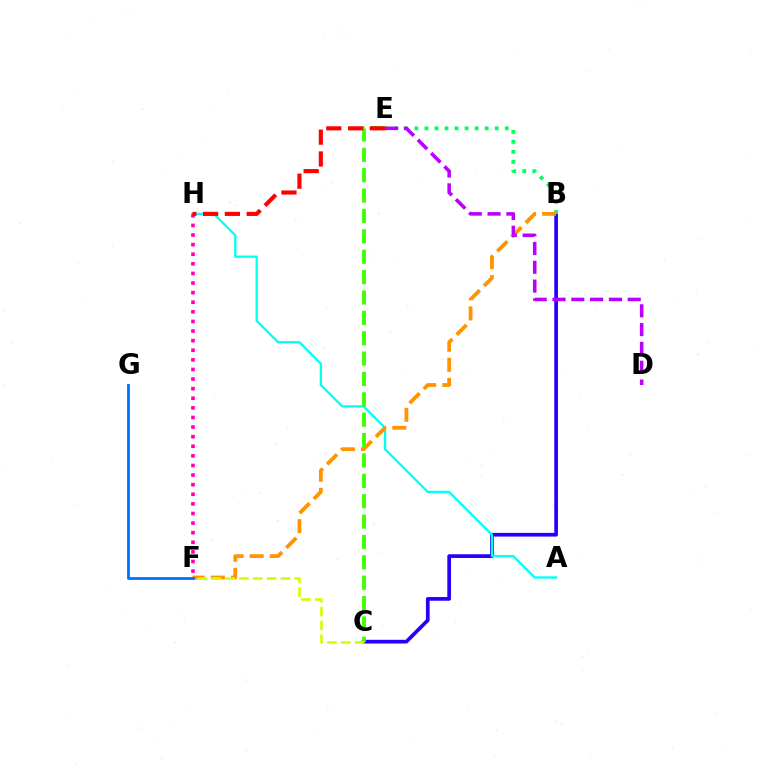{('B', 'C'): [{'color': '#2500ff', 'line_style': 'solid', 'thickness': 2.67}], ('B', 'E'): [{'color': '#00ff5c', 'line_style': 'dotted', 'thickness': 2.73}], ('A', 'H'): [{'color': '#00fff6', 'line_style': 'solid', 'thickness': 1.66}], ('B', 'F'): [{'color': '#ff9400', 'line_style': 'dashed', 'thickness': 2.73}], ('D', 'E'): [{'color': '#b900ff', 'line_style': 'dashed', 'thickness': 2.56}], ('C', 'E'): [{'color': '#3dff00', 'line_style': 'dashed', 'thickness': 2.77}], ('F', 'G'): [{'color': '#0074ff', 'line_style': 'solid', 'thickness': 2.04}], ('C', 'F'): [{'color': '#d1ff00', 'line_style': 'dashed', 'thickness': 1.88}], ('F', 'H'): [{'color': '#ff00ac', 'line_style': 'dotted', 'thickness': 2.61}], ('E', 'H'): [{'color': '#ff0000', 'line_style': 'dashed', 'thickness': 2.96}]}